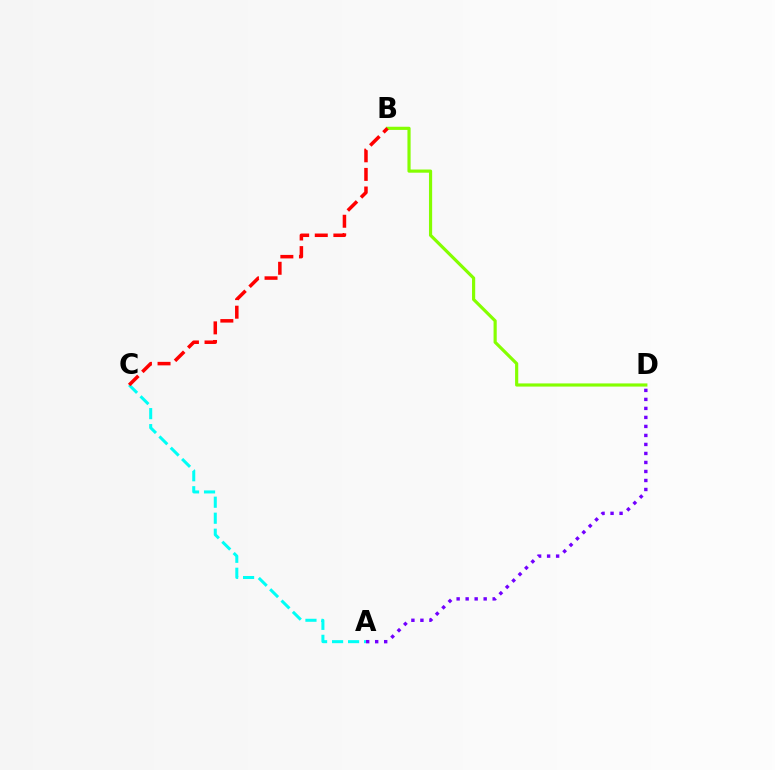{('B', 'D'): [{'color': '#84ff00', 'line_style': 'solid', 'thickness': 2.28}], ('A', 'C'): [{'color': '#00fff6', 'line_style': 'dashed', 'thickness': 2.17}], ('B', 'C'): [{'color': '#ff0000', 'line_style': 'dashed', 'thickness': 2.53}], ('A', 'D'): [{'color': '#7200ff', 'line_style': 'dotted', 'thickness': 2.45}]}